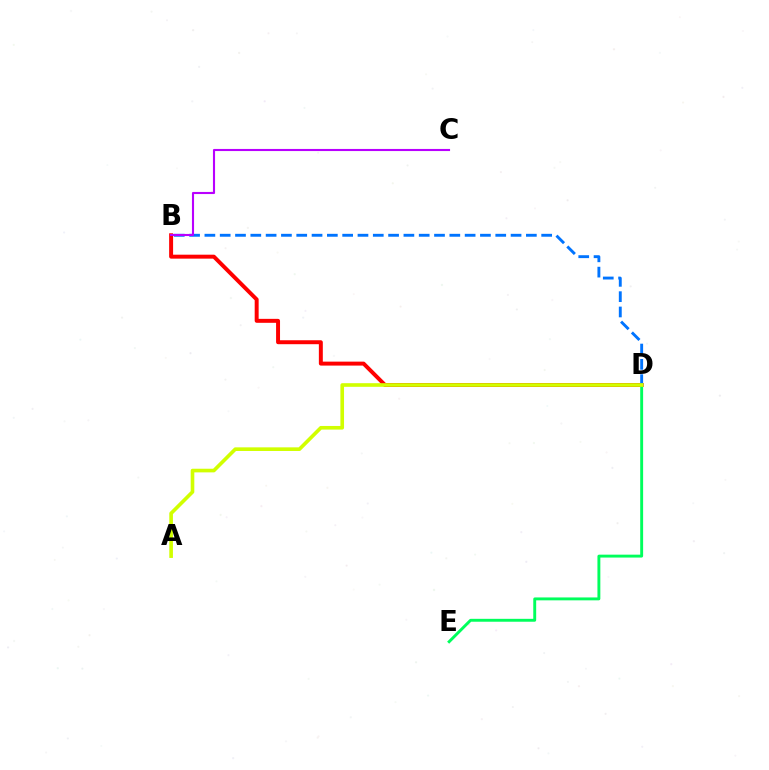{('B', 'D'): [{'color': '#ff0000', 'line_style': 'solid', 'thickness': 2.85}, {'color': '#0074ff', 'line_style': 'dashed', 'thickness': 2.08}], ('D', 'E'): [{'color': '#00ff5c', 'line_style': 'solid', 'thickness': 2.09}], ('B', 'C'): [{'color': '#b900ff', 'line_style': 'solid', 'thickness': 1.52}], ('A', 'D'): [{'color': '#d1ff00', 'line_style': 'solid', 'thickness': 2.62}]}